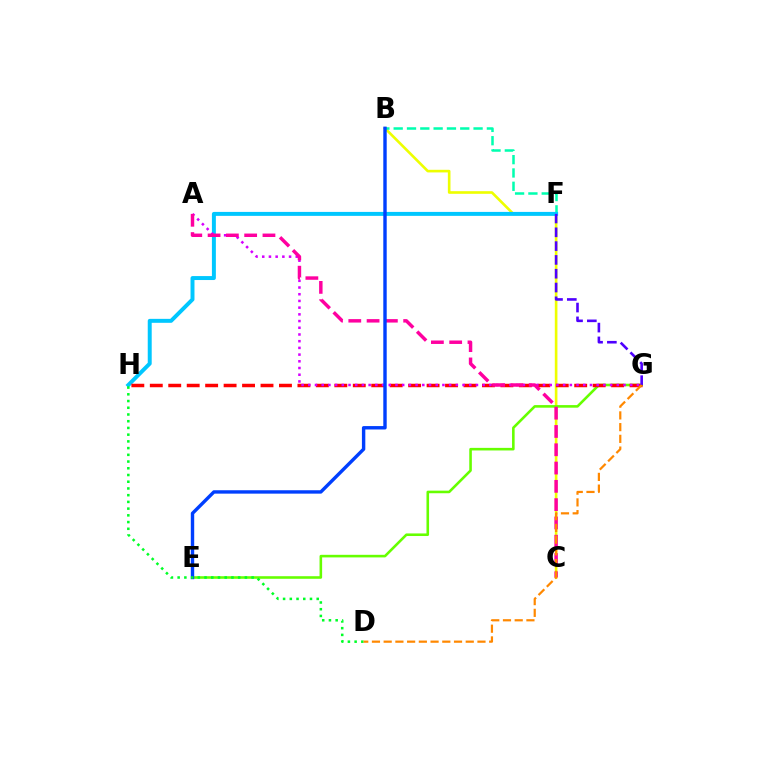{('B', 'C'): [{'color': '#eeff00', 'line_style': 'solid', 'thickness': 1.89}], ('B', 'F'): [{'color': '#00ffaf', 'line_style': 'dashed', 'thickness': 1.81}], ('F', 'H'): [{'color': '#00c7ff', 'line_style': 'solid', 'thickness': 2.85}], ('E', 'G'): [{'color': '#66ff00', 'line_style': 'solid', 'thickness': 1.86}], ('G', 'H'): [{'color': '#ff0000', 'line_style': 'dashed', 'thickness': 2.51}], ('F', 'G'): [{'color': '#4f00ff', 'line_style': 'dashed', 'thickness': 1.88}], ('A', 'G'): [{'color': '#d600ff', 'line_style': 'dotted', 'thickness': 1.82}], ('A', 'C'): [{'color': '#ff00a0', 'line_style': 'dashed', 'thickness': 2.48}], ('B', 'E'): [{'color': '#003fff', 'line_style': 'solid', 'thickness': 2.45}], ('D', 'H'): [{'color': '#00ff27', 'line_style': 'dotted', 'thickness': 1.83}], ('D', 'G'): [{'color': '#ff8800', 'line_style': 'dashed', 'thickness': 1.59}]}